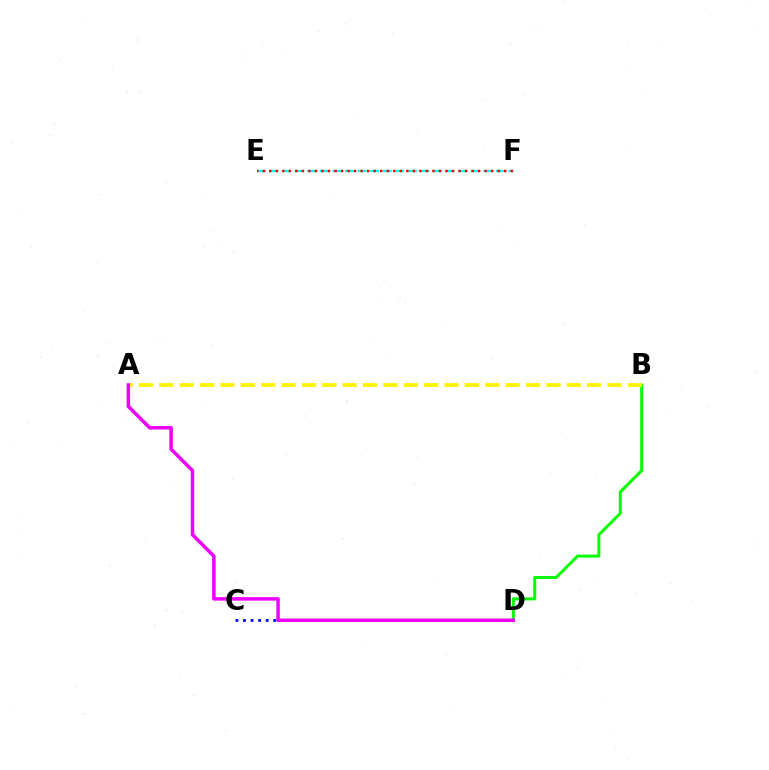{('B', 'D'): [{'color': '#08ff00', 'line_style': 'solid', 'thickness': 2.17}], ('A', 'B'): [{'color': '#fcf500', 'line_style': 'dashed', 'thickness': 2.77}], ('C', 'D'): [{'color': '#0010ff', 'line_style': 'dotted', 'thickness': 2.05}], ('E', 'F'): [{'color': '#00fff6', 'line_style': 'dashed', 'thickness': 1.71}, {'color': '#ff0000', 'line_style': 'dotted', 'thickness': 1.77}], ('A', 'D'): [{'color': '#ee00ff', 'line_style': 'solid', 'thickness': 2.52}]}